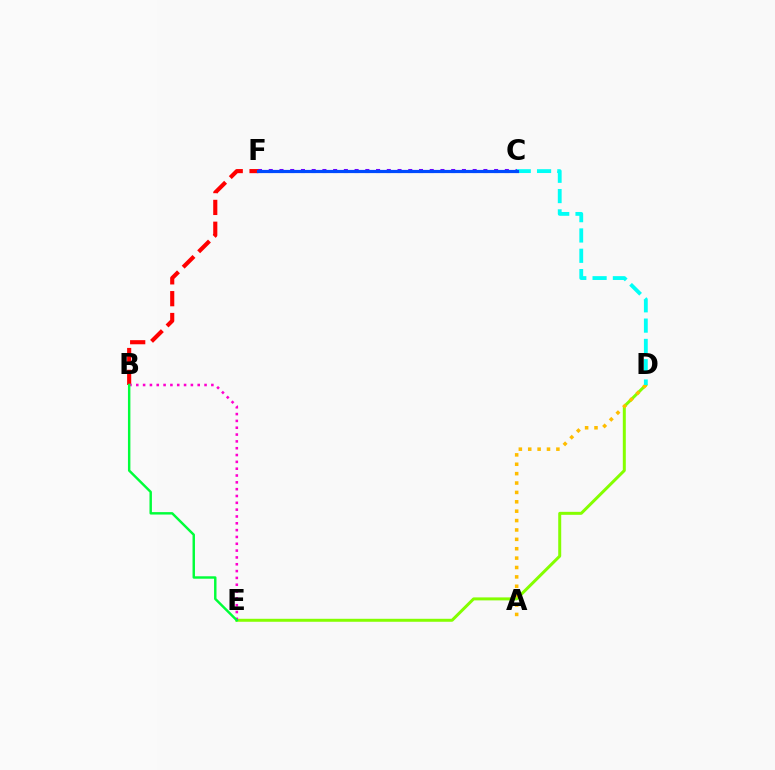{('D', 'E'): [{'color': '#84ff00', 'line_style': 'solid', 'thickness': 2.15}], ('A', 'D'): [{'color': '#ffbd00', 'line_style': 'dotted', 'thickness': 2.55}], ('C', 'F'): [{'color': '#7200ff', 'line_style': 'dotted', 'thickness': 2.92}, {'color': '#004bff', 'line_style': 'solid', 'thickness': 2.29}], ('C', 'D'): [{'color': '#00fff6', 'line_style': 'dashed', 'thickness': 2.76}], ('B', 'F'): [{'color': '#ff0000', 'line_style': 'dashed', 'thickness': 2.97}], ('B', 'E'): [{'color': '#ff00cf', 'line_style': 'dotted', 'thickness': 1.85}, {'color': '#00ff39', 'line_style': 'solid', 'thickness': 1.76}]}